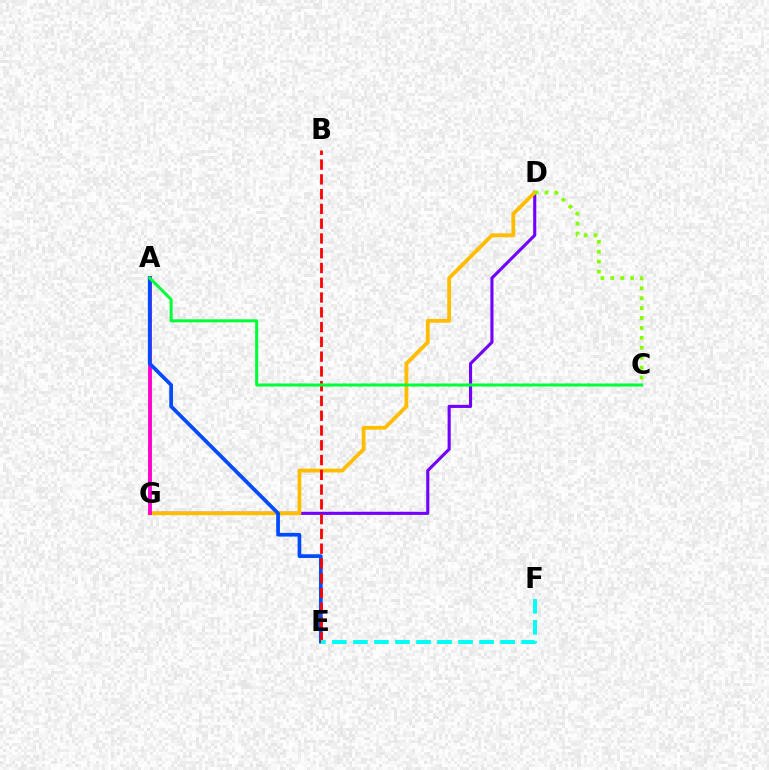{('D', 'G'): [{'color': '#7200ff', 'line_style': 'solid', 'thickness': 2.23}, {'color': '#ffbd00', 'line_style': 'solid', 'thickness': 2.75}], ('A', 'G'): [{'color': '#ff00cf', 'line_style': 'solid', 'thickness': 2.77}], ('C', 'D'): [{'color': '#84ff00', 'line_style': 'dotted', 'thickness': 2.69}], ('A', 'E'): [{'color': '#004bff', 'line_style': 'solid', 'thickness': 2.67}], ('B', 'E'): [{'color': '#ff0000', 'line_style': 'dashed', 'thickness': 2.01}], ('E', 'F'): [{'color': '#00fff6', 'line_style': 'dashed', 'thickness': 2.86}], ('A', 'C'): [{'color': '#00ff39', 'line_style': 'solid', 'thickness': 2.18}]}